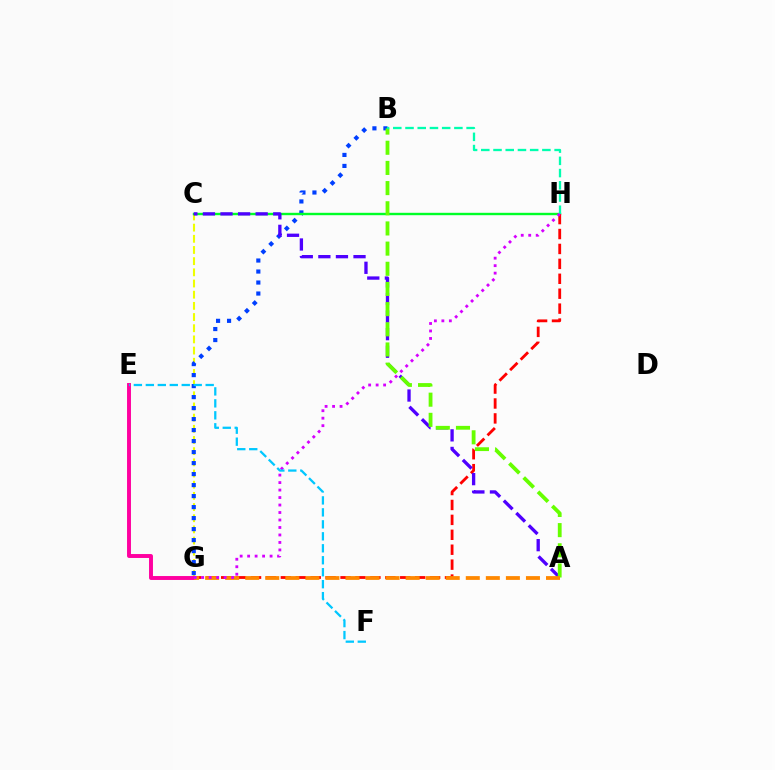{('C', 'G'): [{'color': '#eeff00', 'line_style': 'dashed', 'thickness': 1.52}], ('B', 'G'): [{'color': '#003fff', 'line_style': 'dotted', 'thickness': 2.99}], ('C', 'H'): [{'color': '#00ff27', 'line_style': 'solid', 'thickness': 1.72}], ('G', 'H'): [{'color': '#ff0000', 'line_style': 'dashed', 'thickness': 2.03}, {'color': '#d600ff', 'line_style': 'dotted', 'thickness': 2.03}], ('E', 'G'): [{'color': '#ff00a0', 'line_style': 'solid', 'thickness': 2.82}], ('A', 'C'): [{'color': '#4f00ff', 'line_style': 'dashed', 'thickness': 2.39}], ('A', 'B'): [{'color': '#66ff00', 'line_style': 'dashed', 'thickness': 2.74}], ('B', 'H'): [{'color': '#00ffaf', 'line_style': 'dashed', 'thickness': 1.66}], ('A', 'G'): [{'color': '#ff8800', 'line_style': 'dashed', 'thickness': 2.72}], ('E', 'F'): [{'color': '#00c7ff', 'line_style': 'dashed', 'thickness': 1.63}]}